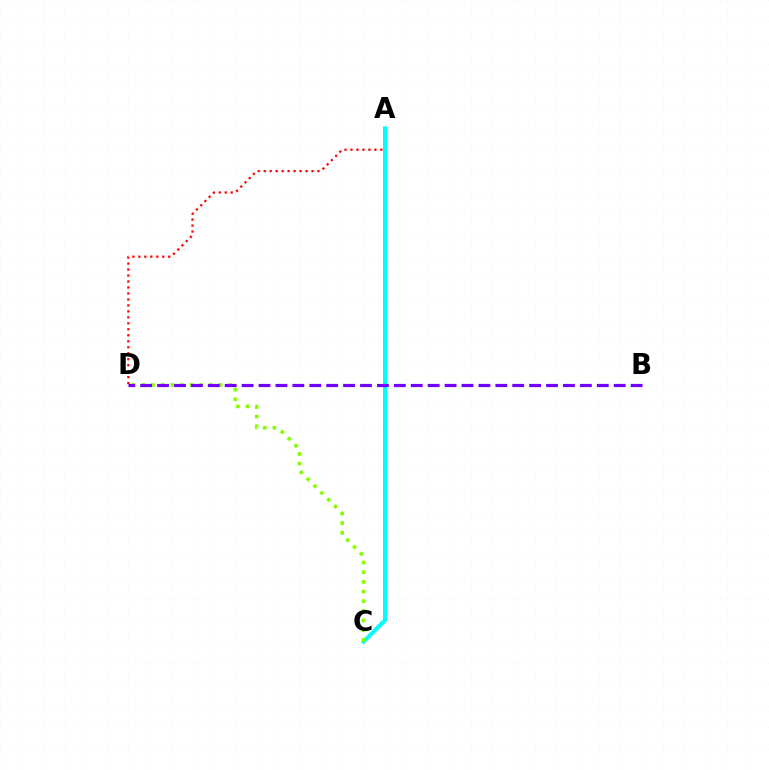{('A', 'D'): [{'color': '#ff0000', 'line_style': 'dotted', 'thickness': 1.62}], ('A', 'C'): [{'color': '#00fff6', 'line_style': 'solid', 'thickness': 2.9}], ('C', 'D'): [{'color': '#84ff00', 'line_style': 'dotted', 'thickness': 2.62}], ('B', 'D'): [{'color': '#7200ff', 'line_style': 'dashed', 'thickness': 2.3}]}